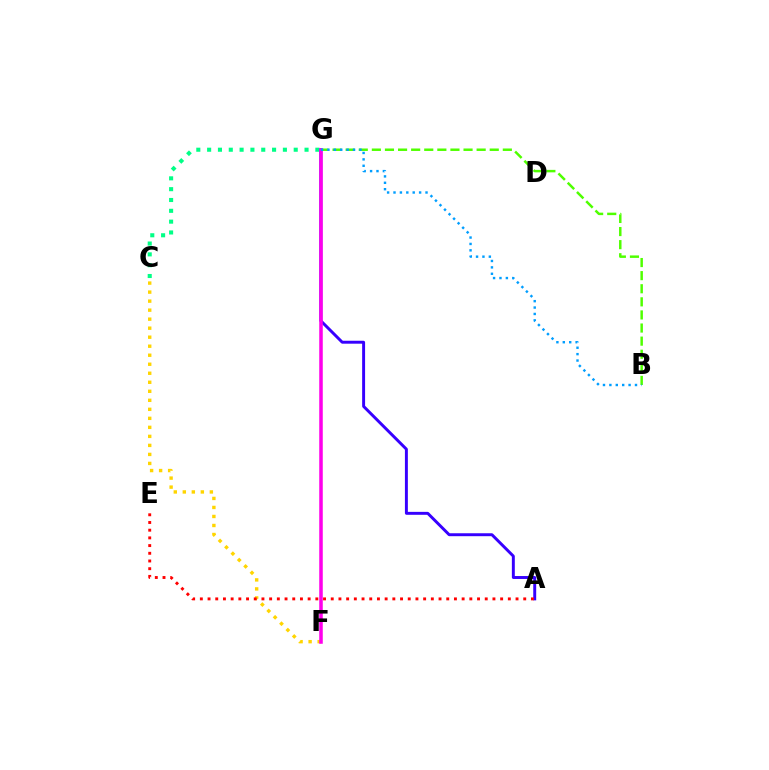{('C', 'F'): [{'color': '#ffd500', 'line_style': 'dotted', 'thickness': 2.45}], ('C', 'G'): [{'color': '#00ff86', 'line_style': 'dotted', 'thickness': 2.94}], ('A', 'G'): [{'color': '#3700ff', 'line_style': 'solid', 'thickness': 2.12}], ('B', 'G'): [{'color': '#4fff00', 'line_style': 'dashed', 'thickness': 1.78}, {'color': '#009eff', 'line_style': 'dotted', 'thickness': 1.74}], ('F', 'G'): [{'color': '#ff00ed', 'line_style': 'solid', 'thickness': 2.55}], ('A', 'E'): [{'color': '#ff0000', 'line_style': 'dotted', 'thickness': 2.09}]}